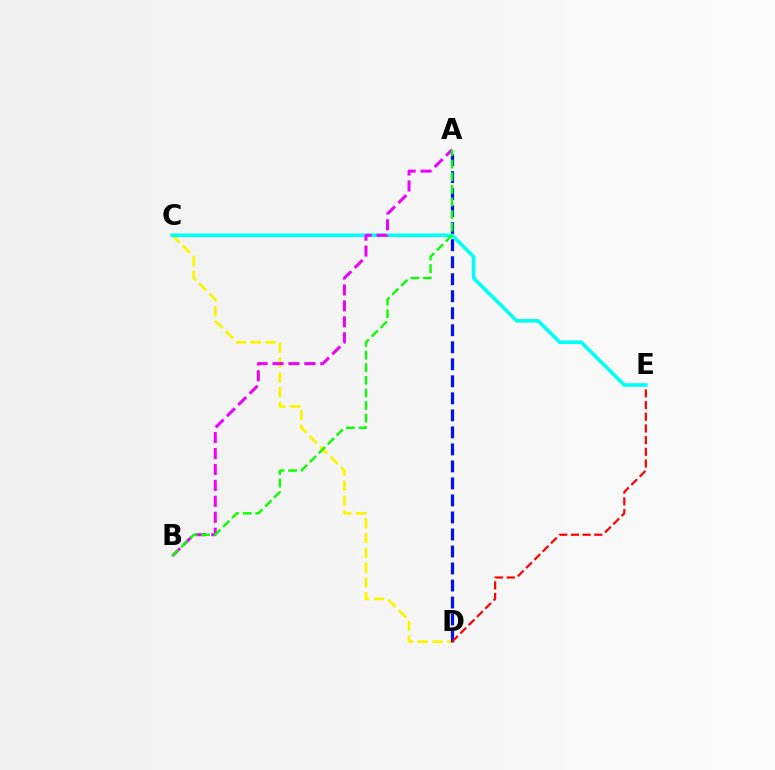{('C', 'D'): [{'color': '#fcf500', 'line_style': 'dashed', 'thickness': 2.01}], ('A', 'D'): [{'color': '#0010ff', 'line_style': 'dashed', 'thickness': 2.31}], ('D', 'E'): [{'color': '#ff0000', 'line_style': 'dashed', 'thickness': 1.59}], ('C', 'E'): [{'color': '#00fff6', 'line_style': 'solid', 'thickness': 2.6}], ('A', 'B'): [{'color': '#ee00ff', 'line_style': 'dashed', 'thickness': 2.17}, {'color': '#08ff00', 'line_style': 'dashed', 'thickness': 1.71}]}